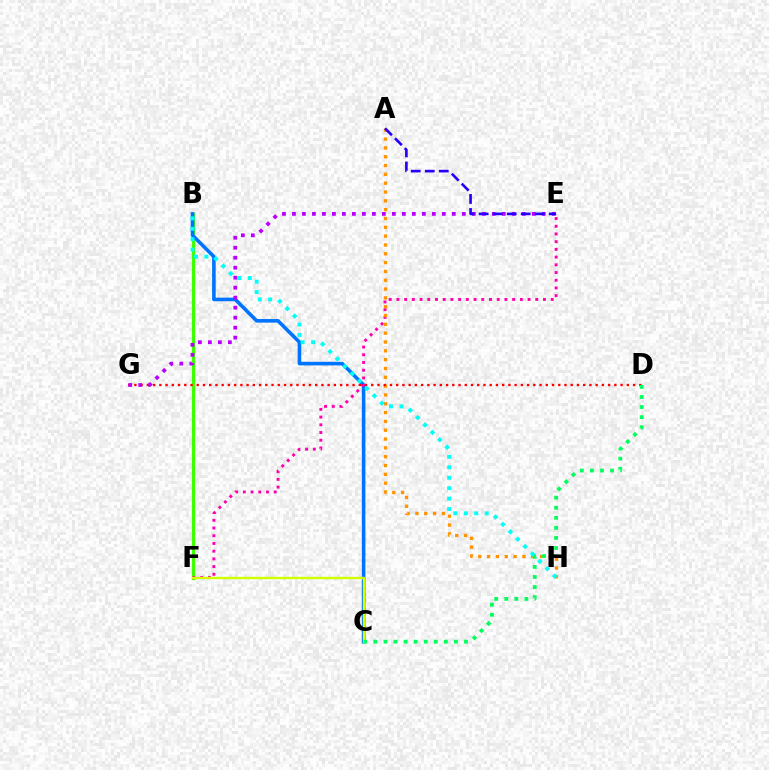{('B', 'F'): [{'color': '#3dff00', 'line_style': 'solid', 'thickness': 2.32}], ('B', 'C'): [{'color': '#0074ff', 'line_style': 'solid', 'thickness': 2.59}], ('E', 'F'): [{'color': '#ff00ac', 'line_style': 'dotted', 'thickness': 2.1}], ('A', 'H'): [{'color': '#ff9400', 'line_style': 'dotted', 'thickness': 2.4}], ('C', 'F'): [{'color': '#d1ff00', 'line_style': 'solid', 'thickness': 1.71}], ('D', 'G'): [{'color': '#ff0000', 'line_style': 'dotted', 'thickness': 1.69}], ('E', 'G'): [{'color': '#b900ff', 'line_style': 'dotted', 'thickness': 2.71}], ('C', 'D'): [{'color': '#00ff5c', 'line_style': 'dotted', 'thickness': 2.74}], ('A', 'E'): [{'color': '#2500ff', 'line_style': 'dashed', 'thickness': 1.9}], ('B', 'H'): [{'color': '#00fff6', 'line_style': 'dotted', 'thickness': 2.84}]}